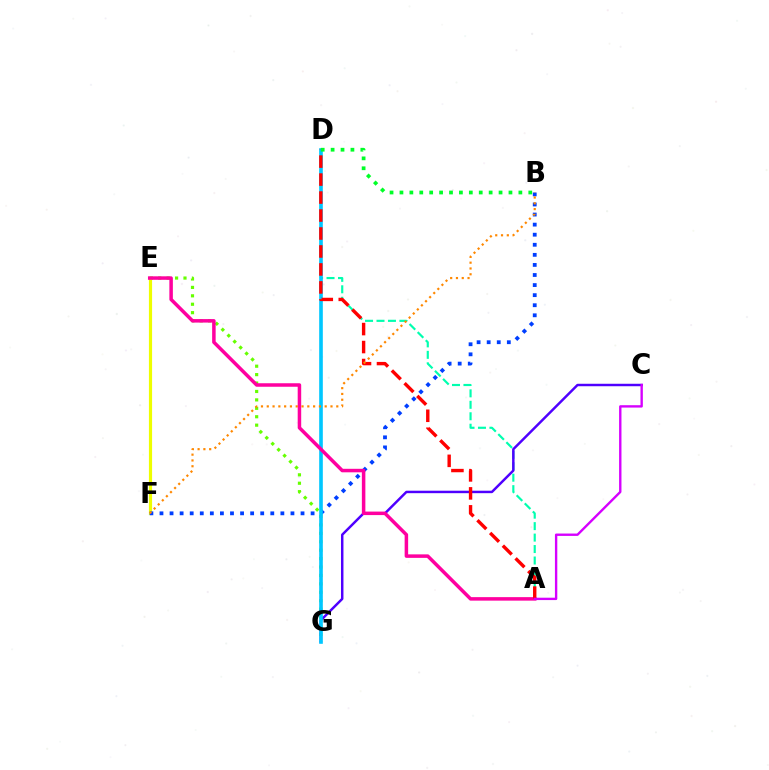{('A', 'D'): [{'color': '#00ffaf', 'line_style': 'dashed', 'thickness': 1.56}, {'color': '#ff0000', 'line_style': 'dashed', 'thickness': 2.44}], ('E', 'G'): [{'color': '#66ff00', 'line_style': 'dotted', 'thickness': 2.29}], ('E', 'F'): [{'color': '#eeff00', 'line_style': 'solid', 'thickness': 2.28}], ('B', 'F'): [{'color': '#003fff', 'line_style': 'dotted', 'thickness': 2.74}, {'color': '#ff8800', 'line_style': 'dotted', 'thickness': 1.57}], ('C', 'G'): [{'color': '#4f00ff', 'line_style': 'solid', 'thickness': 1.77}], ('D', 'G'): [{'color': '#00c7ff', 'line_style': 'solid', 'thickness': 2.62}], ('A', 'E'): [{'color': '#ff00a0', 'line_style': 'solid', 'thickness': 2.52}], ('A', 'C'): [{'color': '#d600ff', 'line_style': 'solid', 'thickness': 1.71}], ('B', 'D'): [{'color': '#00ff27', 'line_style': 'dotted', 'thickness': 2.69}]}